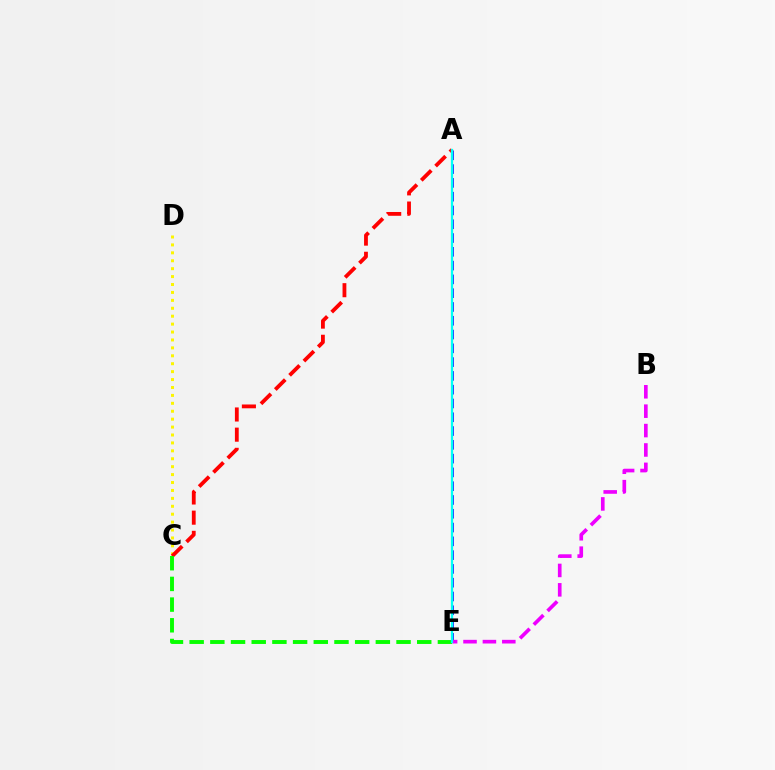{('C', 'D'): [{'color': '#fcf500', 'line_style': 'dotted', 'thickness': 2.15}], ('A', 'E'): [{'color': '#0010ff', 'line_style': 'dashed', 'thickness': 1.87}, {'color': '#00fff6', 'line_style': 'solid', 'thickness': 1.62}], ('A', 'C'): [{'color': '#ff0000', 'line_style': 'dashed', 'thickness': 2.74}], ('C', 'E'): [{'color': '#08ff00', 'line_style': 'dashed', 'thickness': 2.81}], ('B', 'E'): [{'color': '#ee00ff', 'line_style': 'dashed', 'thickness': 2.64}]}